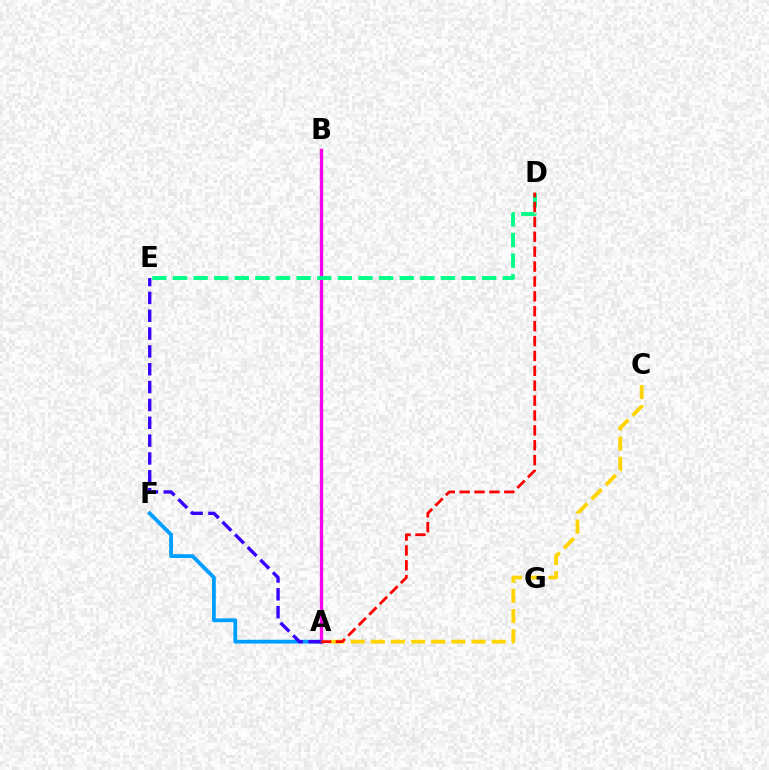{('A', 'C'): [{'color': '#ffd500', 'line_style': 'dashed', 'thickness': 2.74}], ('A', 'B'): [{'color': '#4fff00', 'line_style': 'dashed', 'thickness': 1.83}, {'color': '#ff00ed', 'line_style': 'solid', 'thickness': 2.39}], ('D', 'E'): [{'color': '#00ff86', 'line_style': 'dashed', 'thickness': 2.8}], ('A', 'F'): [{'color': '#009eff', 'line_style': 'solid', 'thickness': 2.73}], ('A', 'D'): [{'color': '#ff0000', 'line_style': 'dashed', 'thickness': 2.02}], ('A', 'E'): [{'color': '#3700ff', 'line_style': 'dashed', 'thickness': 2.42}]}